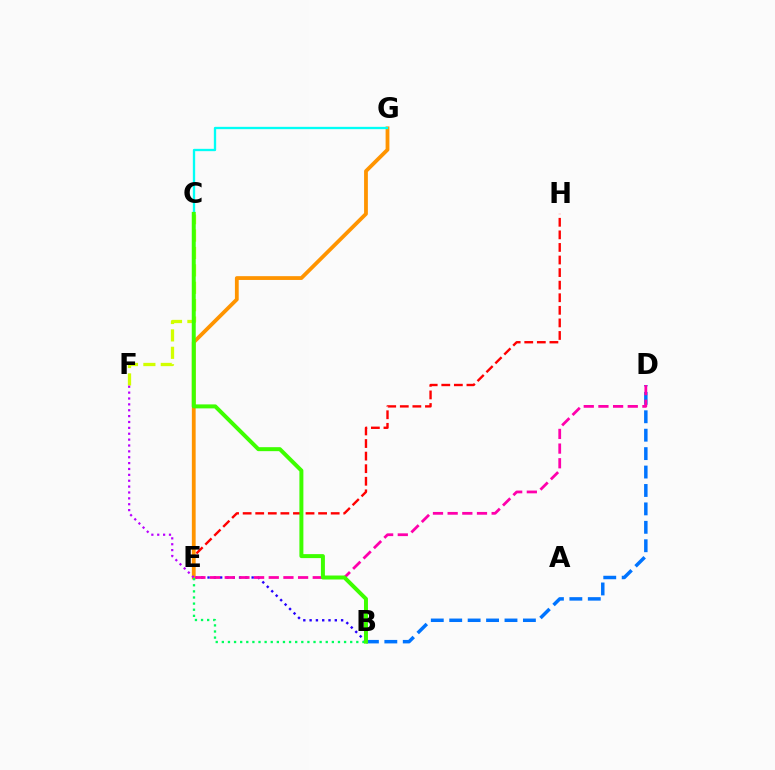{('B', 'D'): [{'color': '#0074ff', 'line_style': 'dashed', 'thickness': 2.5}], ('C', 'F'): [{'color': '#d1ff00', 'line_style': 'dashed', 'thickness': 2.36}], ('E', 'H'): [{'color': '#ff0000', 'line_style': 'dashed', 'thickness': 1.71}], ('B', 'E'): [{'color': '#2500ff', 'line_style': 'dotted', 'thickness': 1.71}, {'color': '#00ff5c', 'line_style': 'dotted', 'thickness': 1.66}], ('E', 'G'): [{'color': '#ff9400', 'line_style': 'solid', 'thickness': 2.73}], ('D', 'E'): [{'color': '#ff00ac', 'line_style': 'dashed', 'thickness': 1.99}], ('C', 'G'): [{'color': '#00fff6', 'line_style': 'solid', 'thickness': 1.67}], ('E', 'F'): [{'color': '#b900ff', 'line_style': 'dotted', 'thickness': 1.6}], ('B', 'C'): [{'color': '#3dff00', 'line_style': 'solid', 'thickness': 2.86}]}